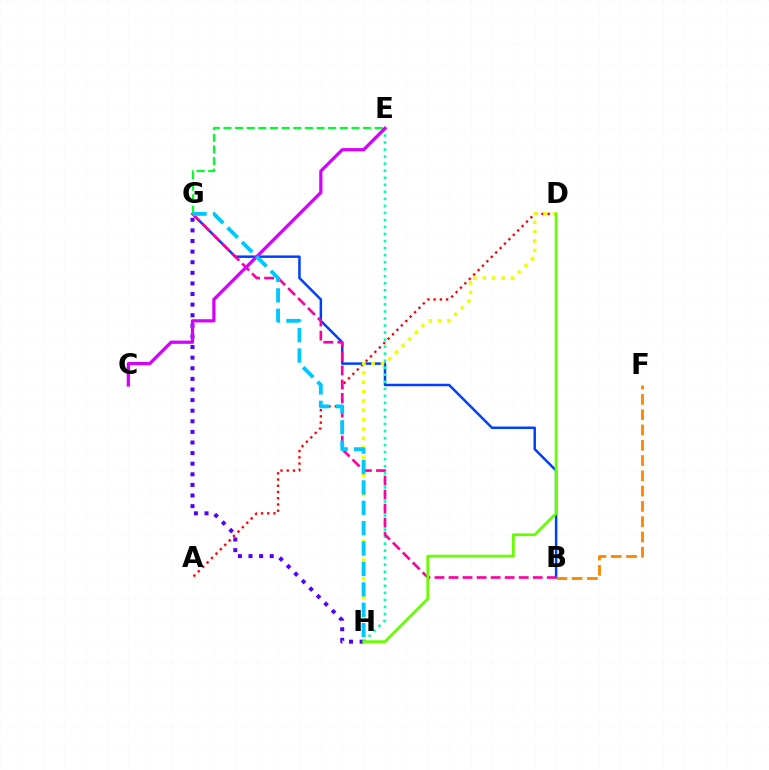{('A', 'D'): [{'color': '#ff0000', 'line_style': 'dotted', 'thickness': 1.69}], ('B', 'G'): [{'color': '#003fff', 'line_style': 'solid', 'thickness': 1.8}, {'color': '#ff00a0', 'line_style': 'dashed', 'thickness': 1.91}], ('E', 'H'): [{'color': '#00ffaf', 'line_style': 'dotted', 'thickness': 1.91}], ('E', 'G'): [{'color': '#00ff27', 'line_style': 'dashed', 'thickness': 1.58}], ('D', 'H'): [{'color': '#eeff00', 'line_style': 'dotted', 'thickness': 2.54}, {'color': '#66ff00', 'line_style': 'solid', 'thickness': 2.01}], ('B', 'F'): [{'color': '#ff8800', 'line_style': 'dashed', 'thickness': 2.08}], ('G', 'H'): [{'color': '#4f00ff', 'line_style': 'dotted', 'thickness': 2.88}, {'color': '#00c7ff', 'line_style': 'dashed', 'thickness': 2.77}], ('C', 'E'): [{'color': '#d600ff', 'line_style': 'solid', 'thickness': 2.33}]}